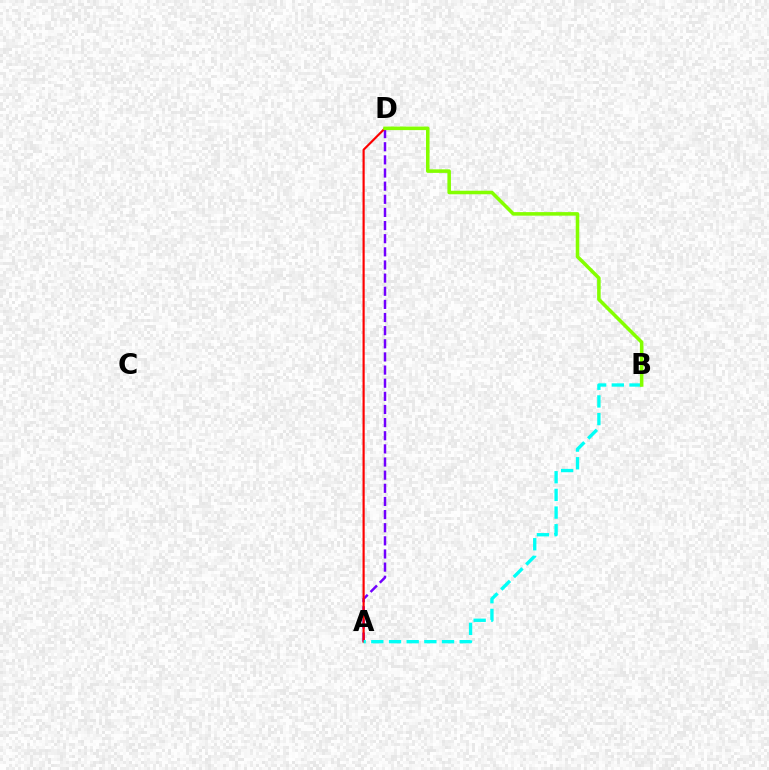{('A', 'D'): [{'color': '#7200ff', 'line_style': 'dashed', 'thickness': 1.78}, {'color': '#ff0000', 'line_style': 'solid', 'thickness': 1.56}], ('A', 'B'): [{'color': '#00fff6', 'line_style': 'dashed', 'thickness': 2.4}], ('B', 'D'): [{'color': '#84ff00', 'line_style': 'solid', 'thickness': 2.55}]}